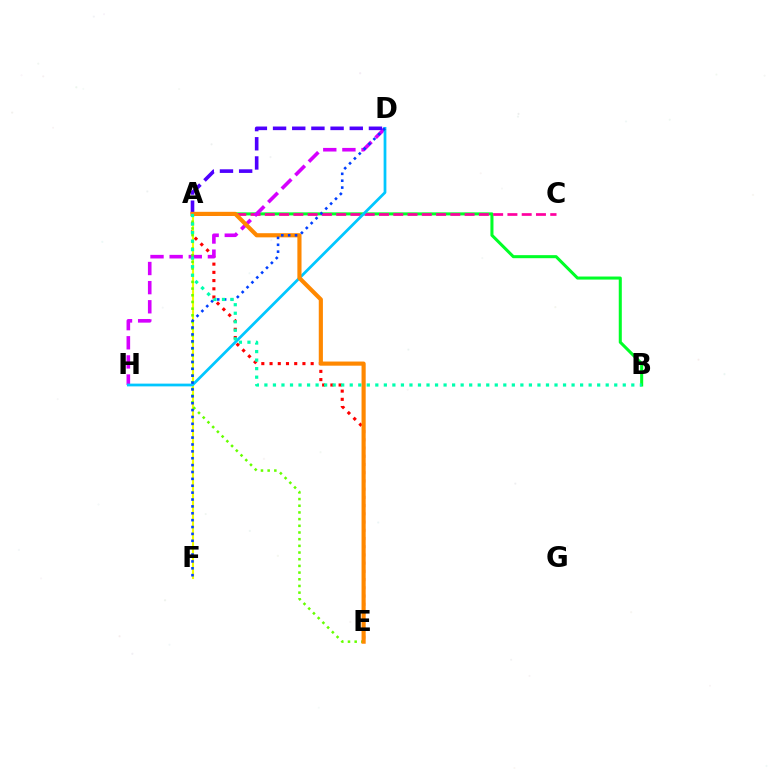{('A', 'B'): [{'color': '#00ff27', 'line_style': 'solid', 'thickness': 2.19}, {'color': '#00ffaf', 'line_style': 'dotted', 'thickness': 2.32}], ('A', 'E'): [{'color': '#ff0000', 'line_style': 'dotted', 'thickness': 2.23}, {'color': '#66ff00', 'line_style': 'dotted', 'thickness': 1.82}, {'color': '#ff8800', 'line_style': 'solid', 'thickness': 2.98}], ('A', 'C'): [{'color': '#ff00a0', 'line_style': 'dashed', 'thickness': 1.94}], ('A', 'F'): [{'color': '#eeff00', 'line_style': 'solid', 'thickness': 1.52}], ('D', 'H'): [{'color': '#d600ff', 'line_style': 'dashed', 'thickness': 2.6}, {'color': '#00c7ff', 'line_style': 'solid', 'thickness': 1.98}], ('A', 'D'): [{'color': '#4f00ff', 'line_style': 'dashed', 'thickness': 2.6}], ('D', 'F'): [{'color': '#003fff', 'line_style': 'dotted', 'thickness': 1.87}]}